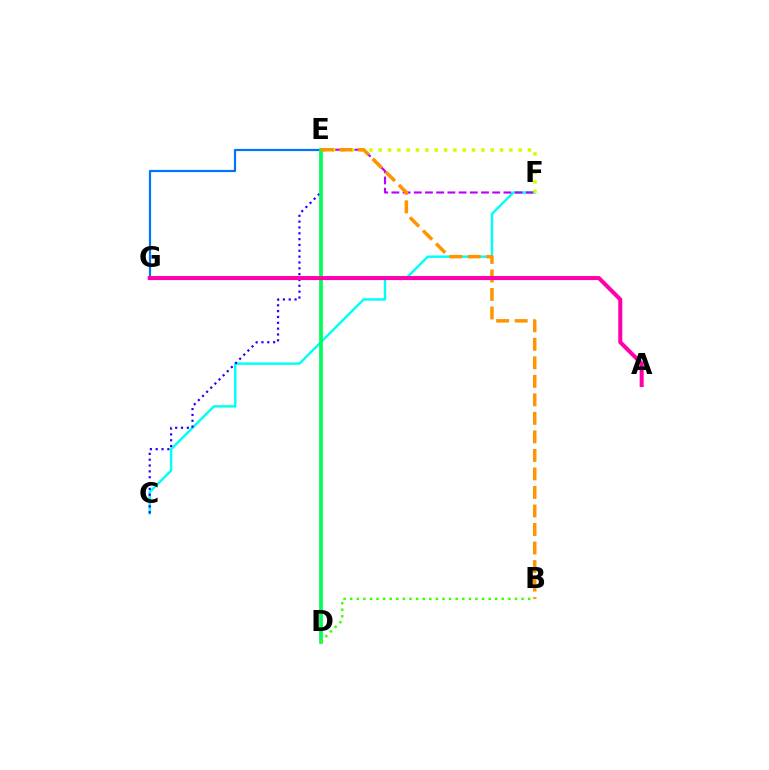{('C', 'F'): [{'color': '#00fff6', 'line_style': 'solid', 'thickness': 1.75}], ('E', 'F'): [{'color': '#b900ff', 'line_style': 'dashed', 'thickness': 1.52}, {'color': '#d1ff00', 'line_style': 'dotted', 'thickness': 2.54}], ('C', 'E'): [{'color': '#2500ff', 'line_style': 'dotted', 'thickness': 1.59}], ('D', 'E'): [{'color': '#ff0000', 'line_style': 'solid', 'thickness': 1.73}, {'color': '#00ff5c', 'line_style': 'solid', 'thickness': 2.61}], ('E', 'G'): [{'color': '#0074ff', 'line_style': 'solid', 'thickness': 1.59}], ('B', 'D'): [{'color': '#3dff00', 'line_style': 'dotted', 'thickness': 1.79}], ('B', 'E'): [{'color': '#ff9400', 'line_style': 'dashed', 'thickness': 2.52}], ('A', 'G'): [{'color': '#ff00ac', 'line_style': 'solid', 'thickness': 2.91}]}